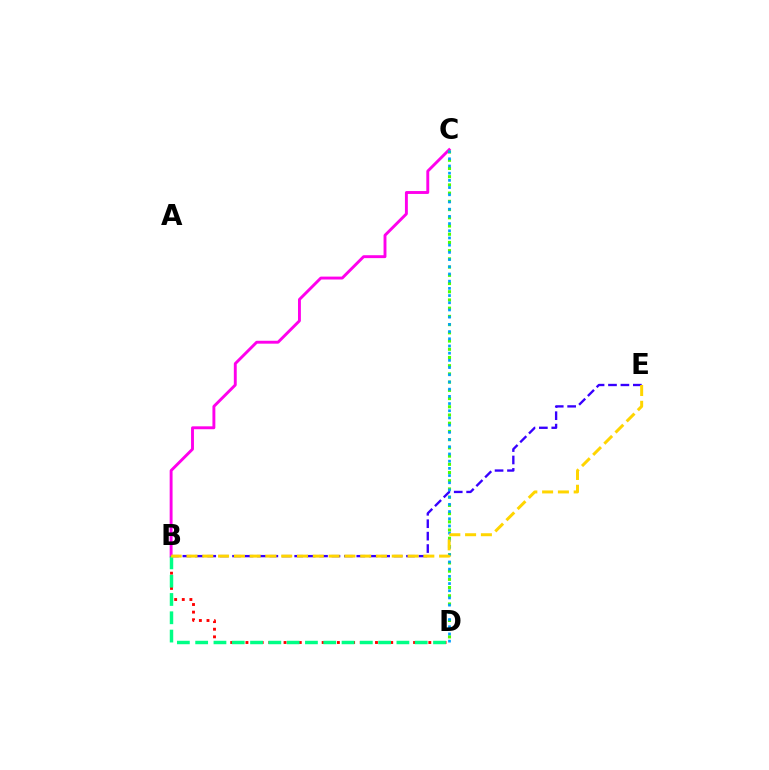{('B', 'C'): [{'color': '#ff00ed', 'line_style': 'solid', 'thickness': 2.09}], ('C', 'D'): [{'color': '#4fff00', 'line_style': 'dotted', 'thickness': 2.23}, {'color': '#009eff', 'line_style': 'dotted', 'thickness': 1.96}], ('B', 'E'): [{'color': '#3700ff', 'line_style': 'dashed', 'thickness': 1.69}, {'color': '#ffd500', 'line_style': 'dashed', 'thickness': 2.15}], ('B', 'D'): [{'color': '#ff0000', 'line_style': 'dotted', 'thickness': 2.07}, {'color': '#00ff86', 'line_style': 'dashed', 'thickness': 2.49}]}